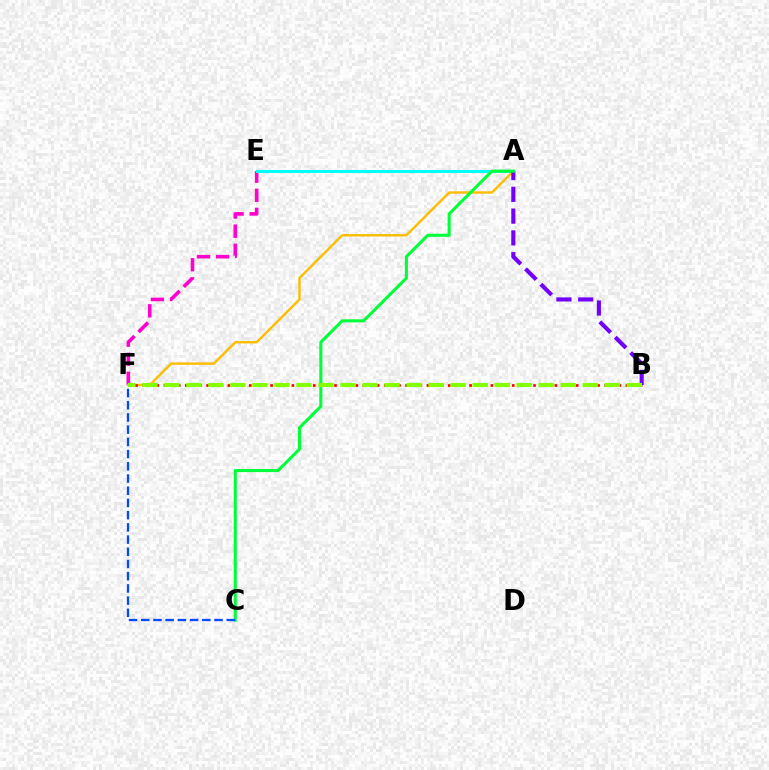{('E', 'F'): [{'color': '#ff00cf', 'line_style': 'dashed', 'thickness': 2.59}], ('A', 'E'): [{'color': '#00fff6', 'line_style': 'solid', 'thickness': 2.19}], ('A', 'F'): [{'color': '#ffbd00', 'line_style': 'solid', 'thickness': 1.73}], ('B', 'F'): [{'color': '#ff0000', 'line_style': 'dotted', 'thickness': 1.93}, {'color': '#84ff00', 'line_style': 'dashed', 'thickness': 2.99}], ('A', 'B'): [{'color': '#7200ff', 'line_style': 'dashed', 'thickness': 2.96}], ('A', 'C'): [{'color': '#00ff39', 'line_style': 'solid', 'thickness': 2.2}], ('C', 'F'): [{'color': '#004bff', 'line_style': 'dashed', 'thickness': 1.66}]}